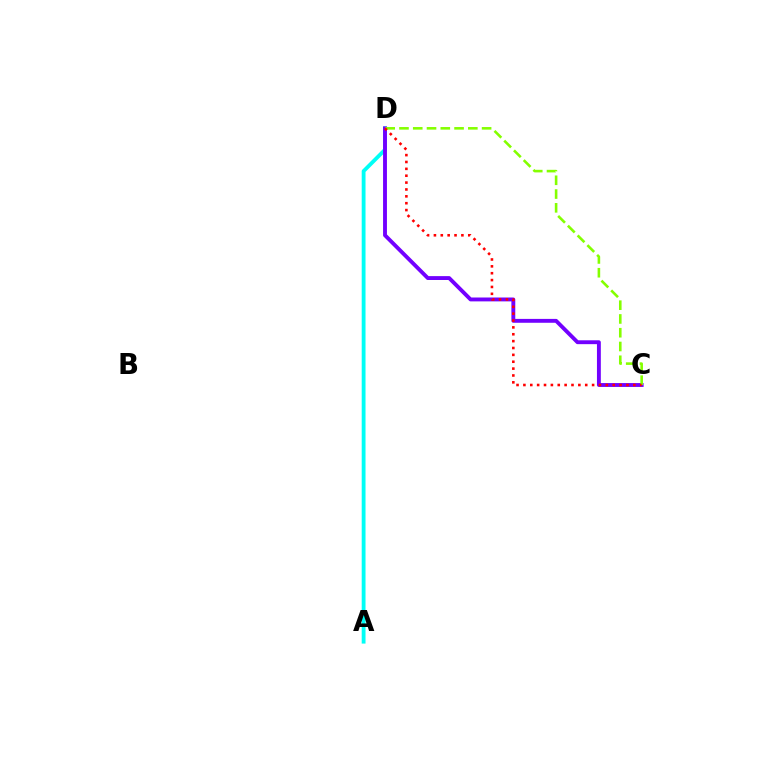{('A', 'D'): [{'color': '#00fff6', 'line_style': 'solid', 'thickness': 2.76}], ('C', 'D'): [{'color': '#7200ff', 'line_style': 'solid', 'thickness': 2.79}, {'color': '#84ff00', 'line_style': 'dashed', 'thickness': 1.87}, {'color': '#ff0000', 'line_style': 'dotted', 'thickness': 1.87}]}